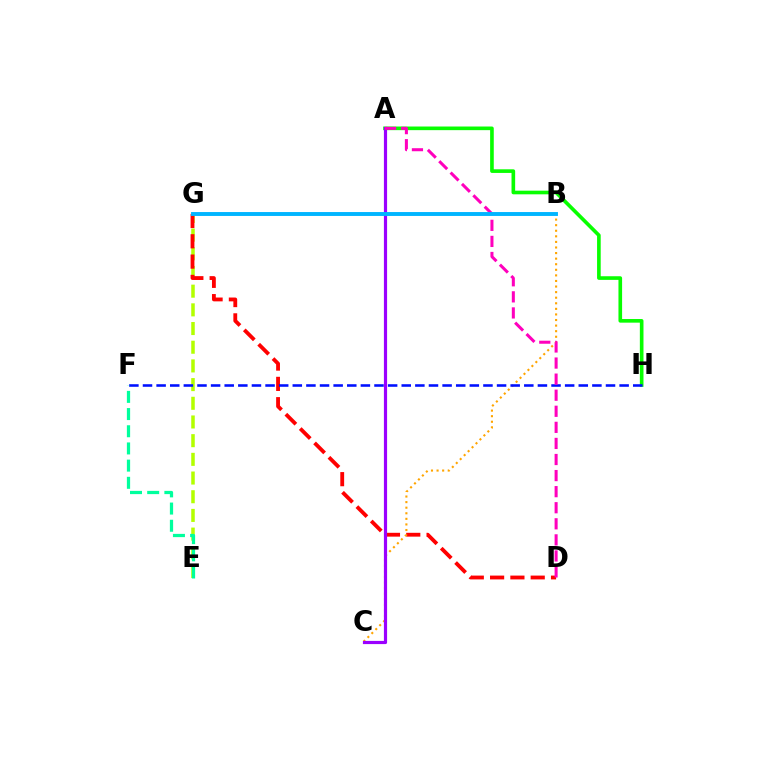{('A', 'H'): [{'color': '#08ff00', 'line_style': 'solid', 'thickness': 2.62}], ('E', 'G'): [{'color': '#b3ff00', 'line_style': 'dashed', 'thickness': 2.54}], ('D', 'G'): [{'color': '#ff0000', 'line_style': 'dashed', 'thickness': 2.76}], ('B', 'C'): [{'color': '#ffa500', 'line_style': 'dotted', 'thickness': 1.52}], ('F', 'H'): [{'color': '#0010ff', 'line_style': 'dashed', 'thickness': 1.85}], ('A', 'C'): [{'color': '#9b00ff', 'line_style': 'solid', 'thickness': 2.29}], ('E', 'F'): [{'color': '#00ff9d', 'line_style': 'dashed', 'thickness': 2.33}], ('A', 'D'): [{'color': '#ff00bd', 'line_style': 'dashed', 'thickness': 2.18}], ('B', 'G'): [{'color': '#00b5ff', 'line_style': 'solid', 'thickness': 2.81}]}